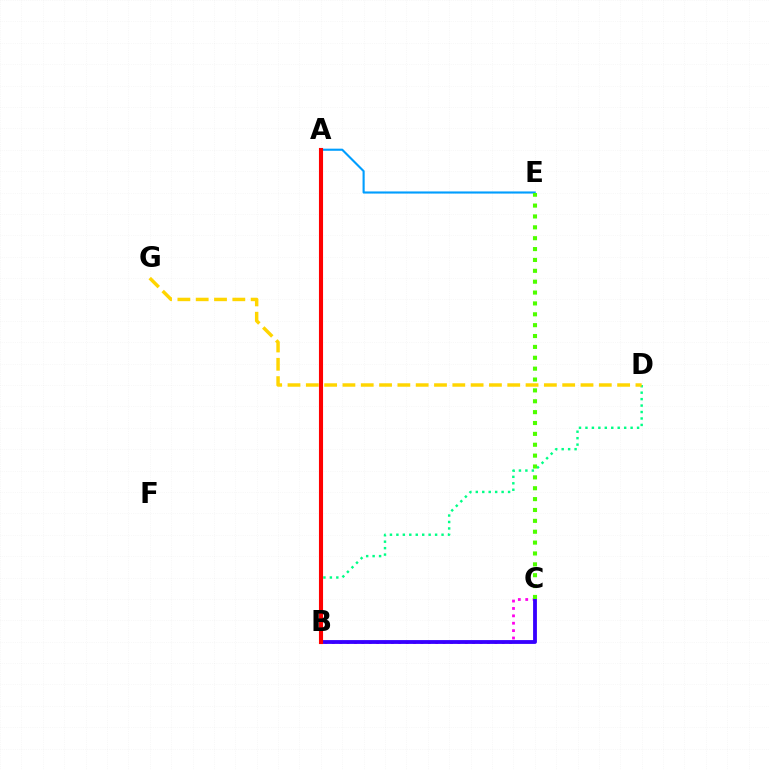{('B', 'C'): [{'color': '#ff00ed', 'line_style': 'dotted', 'thickness': 2.01}, {'color': '#3700ff', 'line_style': 'solid', 'thickness': 2.75}], ('B', 'D'): [{'color': '#00ff86', 'line_style': 'dotted', 'thickness': 1.75}], ('D', 'G'): [{'color': '#ffd500', 'line_style': 'dashed', 'thickness': 2.49}], ('A', 'E'): [{'color': '#009eff', 'line_style': 'solid', 'thickness': 1.52}], ('A', 'B'): [{'color': '#ff0000', 'line_style': 'solid', 'thickness': 2.96}], ('C', 'E'): [{'color': '#4fff00', 'line_style': 'dotted', 'thickness': 2.95}]}